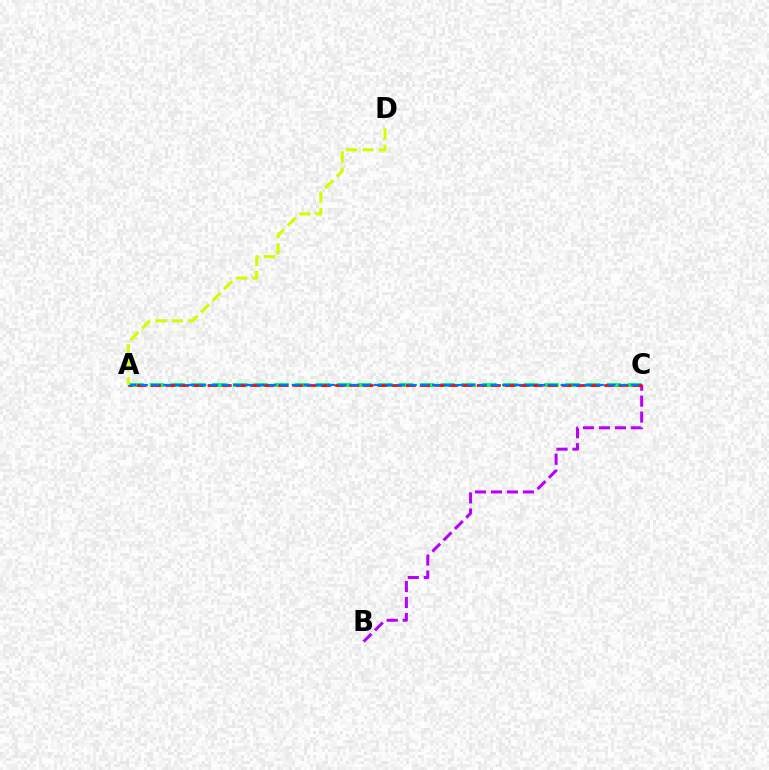{('A', 'C'): [{'color': '#00ff5c', 'line_style': 'dashed', 'thickness': 2.82}, {'color': '#ff0000', 'line_style': 'dashed', 'thickness': 1.92}, {'color': '#0074ff', 'line_style': 'dashed', 'thickness': 1.59}], ('B', 'C'): [{'color': '#b900ff', 'line_style': 'dashed', 'thickness': 2.17}], ('A', 'D'): [{'color': '#d1ff00', 'line_style': 'dashed', 'thickness': 2.23}]}